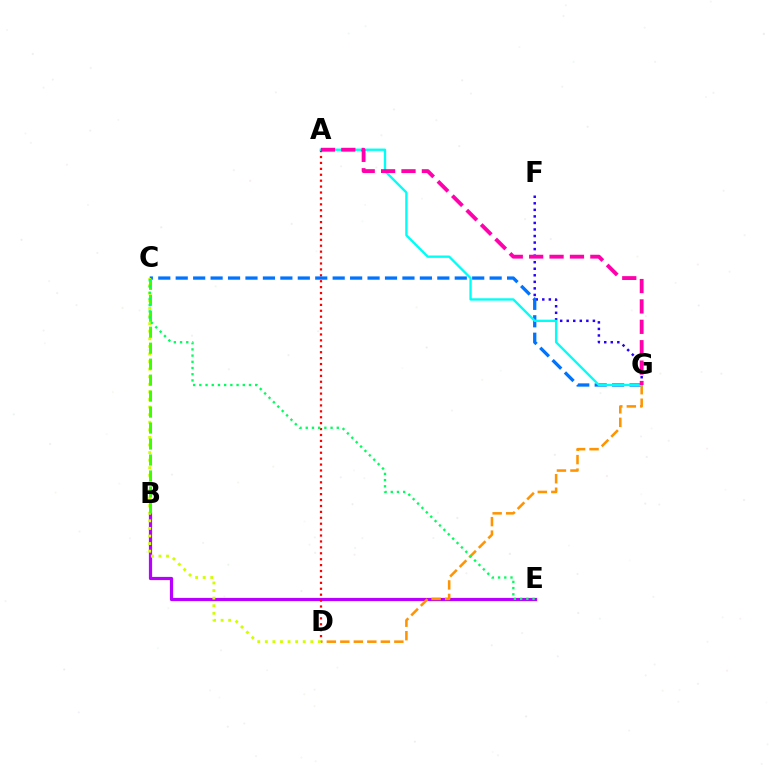{('B', 'E'): [{'color': '#b900ff', 'line_style': 'solid', 'thickness': 2.31}], ('F', 'G'): [{'color': '#2500ff', 'line_style': 'dotted', 'thickness': 1.78}], ('A', 'D'): [{'color': '#ff0000', 'line_style': 'dotted', 'thickness': 1.61}], ('C', 'G'): [{'color': '#0074ff', 'line_style': 'dashed', 'thickness': 2.37}], ('D', 'G'): [{'color': '#ff9400', 'line_style': 'dashed', 'thickness': 1.83}], ('C', 'D'): [{'color': '#d1ff00', 'line_style': 'dotted', 'thickness': 2.06}], ('B', 'C'): [{'color': '#3dff00', 'line_style': 'dashed', 'thickness': 2.17}], ('A', 'G'): [{'color': '#00fff6', 'line_style': 'solid', 'thickness': 1.68}, {'color': '#ff00ac', 'line_style': 'dashed', 'thickness': 2.77}], ('C', 'E'): [{'color': '#00ff5c', 'line_style': 'dotted', 'thickness': 1.69}]}